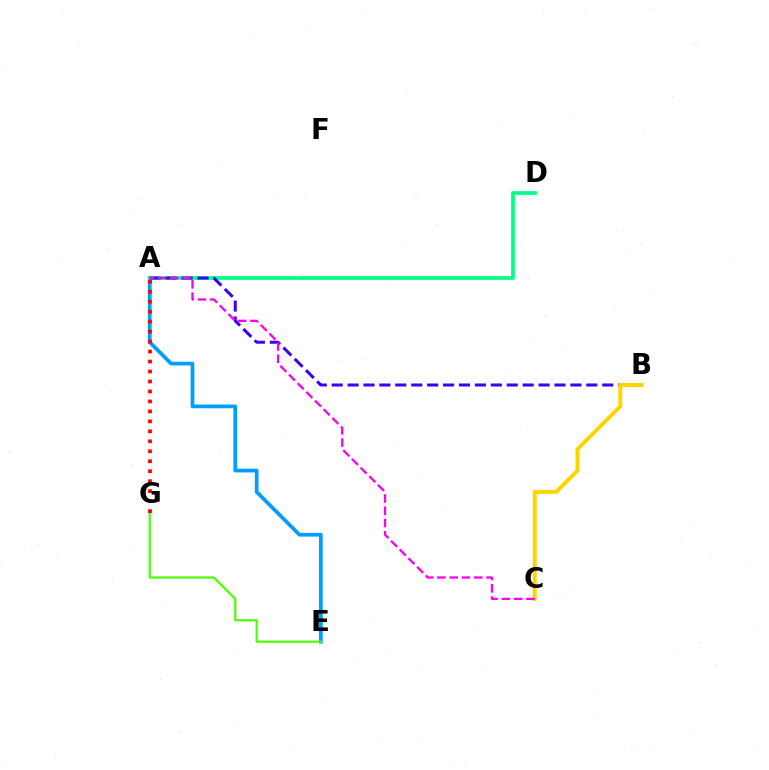{('A', 'E'): [{'color': '#009eff', 'line_style': 'solid', 'thickness': 2.69}], ('E', 'G'): [{'color': '#4fff00', 'line_style': 'solid', 'thickness': 1.59}], ('A', 'D'): [{'color': '#00ff86', 'line_style': 'solid', 'thickness': 2.66}], ('A', 'B'): [{'color': '#3700ff', 'line_style': 'dashed', 'thickness': 2.16}], ('B', 'C'): [{'color': '#ffd500', 'line_style': 'solid', 'thickness': 2.86}], ('A', 'C'): [{'color': '#ff00ed', 'line_style': 'dashed', 'thickness': 1.67}], ('A', 'G'): [{'color': '#ff0000', 'line_style': 'dotted', 'thickness': 2.71}]}